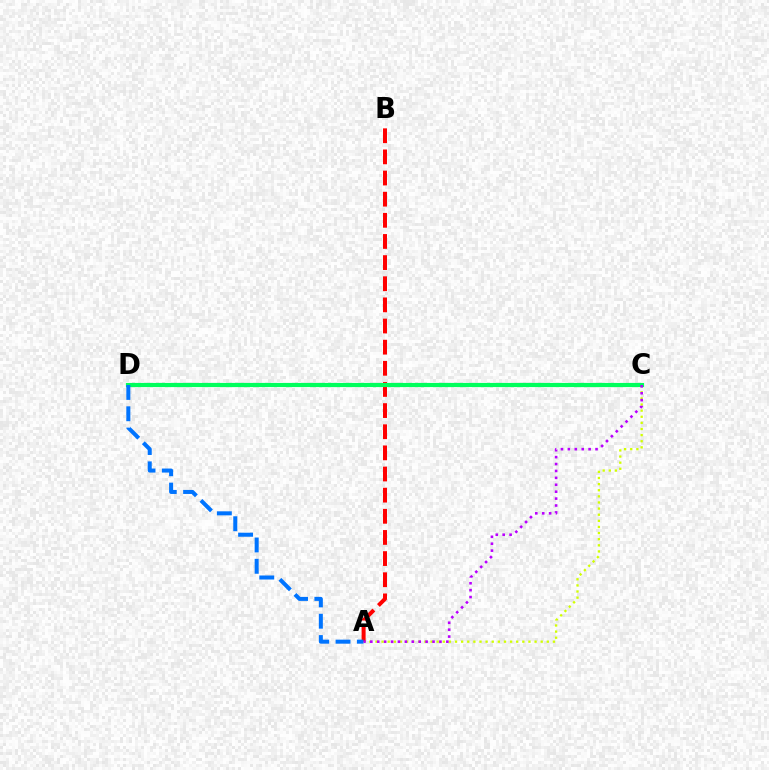{('A', 'C'): [{'color': '#d1ff00', 'line_style': 'dotted', 'thickness': 1.66}, {'color': '#b900ff', 'line_style': 'dotted', 'thickness': 1.88}], ('A', 'B'): [{'color': '#ff0000', 'line_style': 'dashed', 'thickness': 2.87}], ('C', 'D'): [{'color': '#00ff5c', 'line_style': 'solid', 'thickness': 3.0}], ('A', 'D'): [{'color': '#0074ff', 'line_style': 'dashed', 'thickness': 2.9}]}